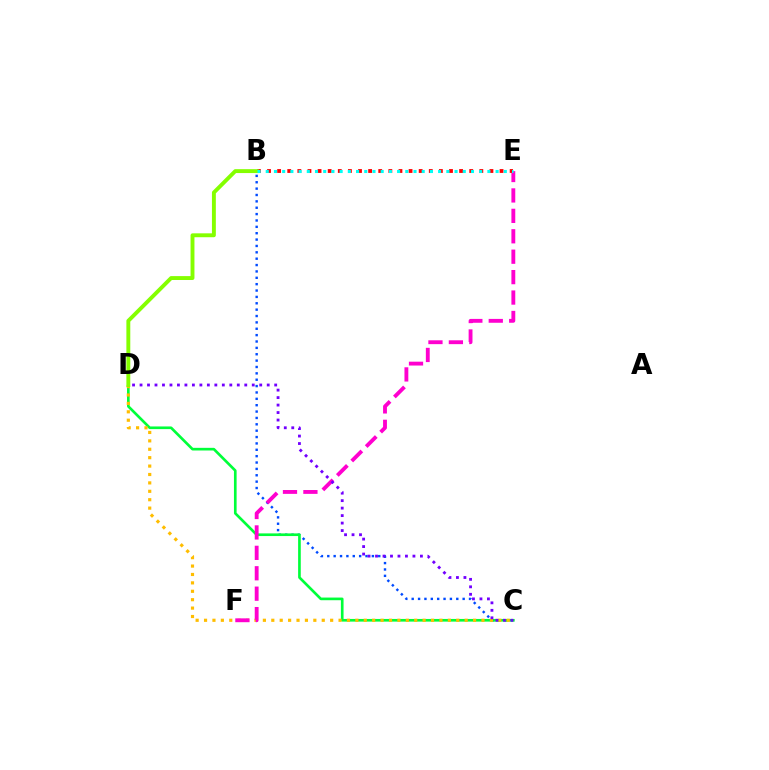{('B', 'C'): [{'color': '#004bff', 'line_style': 'dotted', 'thickness': 1.73}], ('C', 'D'): [{'color': '#00ff39', 'line_style': 'solid', 'thickness': 1.92}, {'color': '#ffbd00', 'line_style': 'dotted', 'thickness': 2.28}, {'color': '#7200ff', 'line_style': 'dotted', 'thickness': 2.03}], ('E', 'F'): [{'color': '#ff00cf', 'line_style': 'dashed', 'thickness': 2.77}], ('B', 'E'): [{'color': '#ff0000', 'line_style': 'dotted', 'thickness': 2.75}, {'color': '#00fff6', 'line_style': 'dotted', 'thickness': 2.23}], ('B', 'D'): [{'color': '#84ff00', 'line_style': 'solid', 'thickness': 2.81}]}